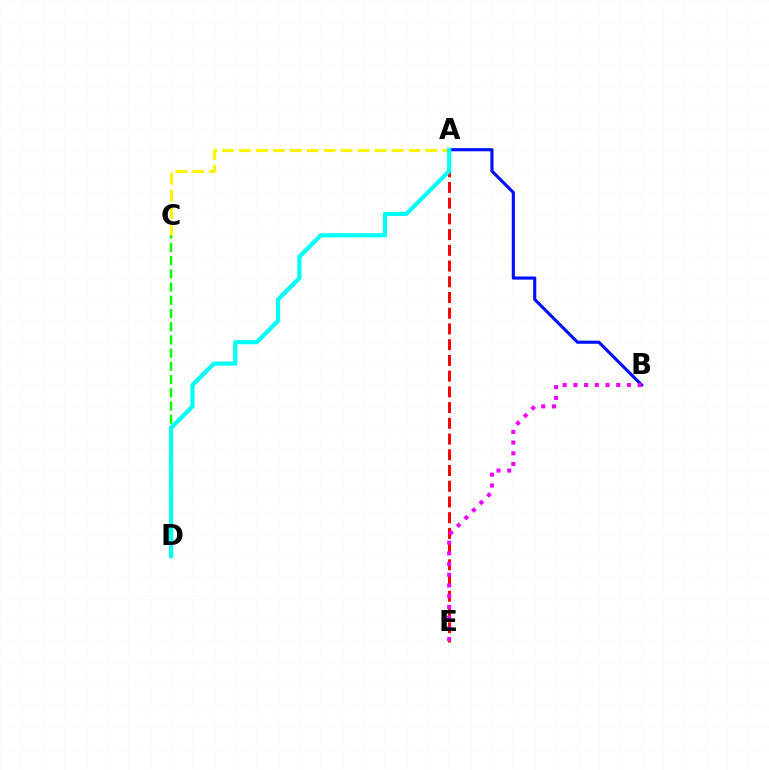{('A', 'B'): [{'color': '#0010ff', 'line_style': 'solid', 'thickness': 2.26}], ('C', 'D'): [{'color': '#08ff00', 'line_style': 'dashed', 'thickness': 1.8}], ('A', 'C'): [{'color': '#fcf500', 'line_style': 'dashed', 'thickness': 2.3}], ('A', 'E'): [{'color': '#ff0000', 'line_style': 'dashed', 'thickness': 2.14}], ('A', 'D'): [{'color': '#00fff6', 'line_style': 'solid', 'thickness': 3.0}], ('B', 'E'): [{'color': '#ee00ff', 'line_style': 'dotted', 'thickness': 2.91}]}